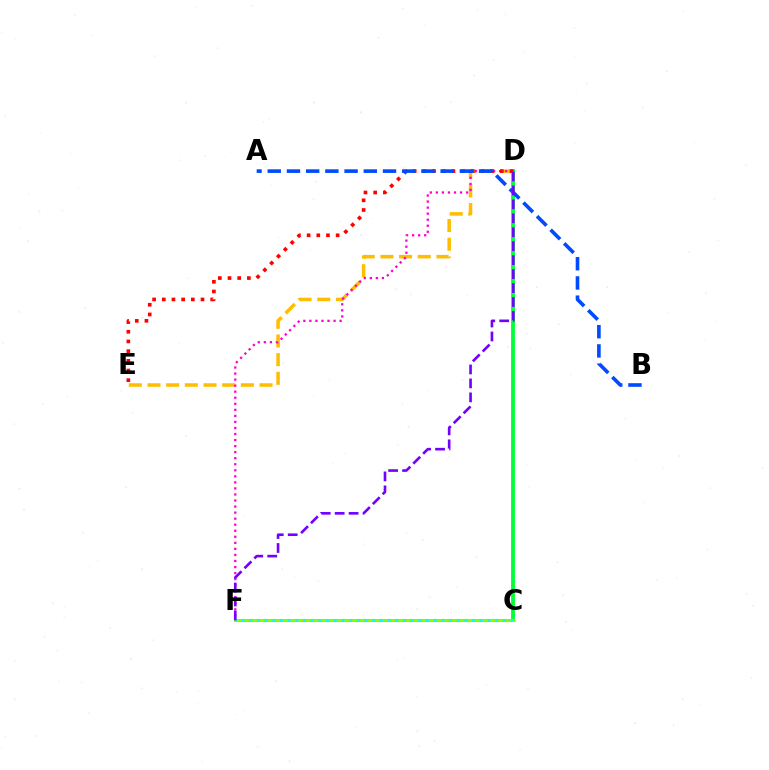{('D', 'E'): [{'color': '#ffbd00', 'line_style': 'dashed', 'thickness': 2.54}, {'color': '#ff0000', 'line_style': 'dotted', 'thickness': 2.63}], ('D', 'F'): [{'color': '#ff00cf', 'line_style': 'dotted', 'thickness': 1.64}, {'color': '#7200ff', 'line_style': 'dashed', 'thickness': 1.9}], ('C', 'D'): [{'color': '#00ff39', 'line_style': 'solid', 'thickness': 2.76}], ('C', 'F'): [{'color': '#84ff00', 'line_style': 'solid', 'thickness': 2.22}, {'color': '#00fff6', 'line_style': 'dotted', 'thickness': 2.09}], ('A', 'B'): [{'color': '#004bff', 'line_style': 'dashed', 'thickness': 2.61}]}